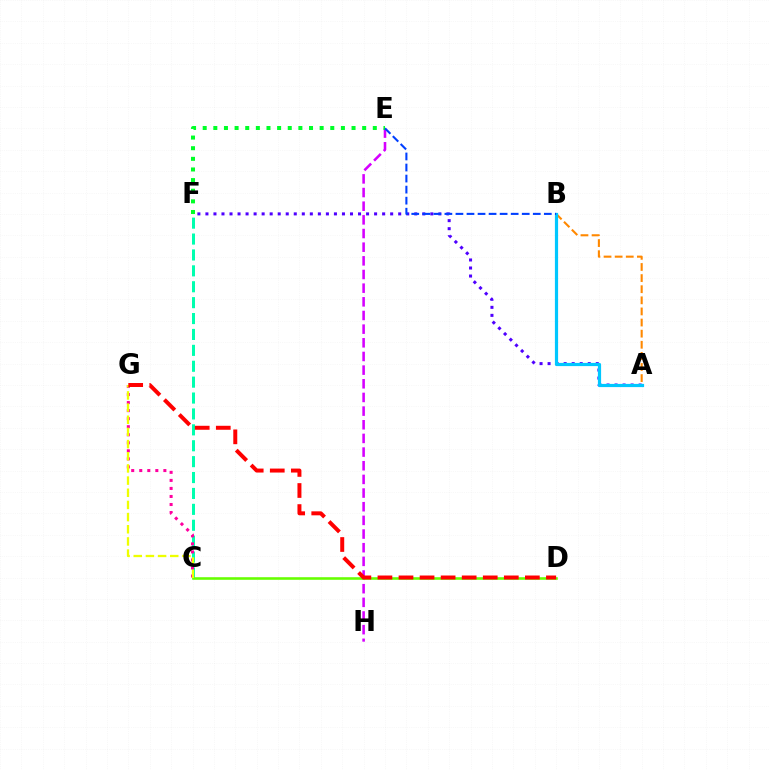{('E', 'H'): [{'color': '#d600ff', 'line_style': 'dashed', 'thickness': 1.86}], ('C', 'F'): [{'color': '#00ffaf', 'line_style': 'dashed', 'thickness': 2.16}], ('C', 'D'): [{'color': '#66ff00', 'line_style': 'solid', 'thickness': 1.86}], ('C', 'G'): [{'color': '#ff00a0', 'line_style': 'dotted', 'thickness': 2.18}, {'color': '#eeff00', 'line_style': 'dashed', 'thickness': 1.65}], ('A', 'F'): [{'color': '#4f00ff', 'line_style': 'dotted', 'thickness': 2.18}], ('A', 'B'): [{'color': '#ff8800', 'line_style': 'dashed', 'thickness': 1.51}, {'color': '#00c7ff', 'line_style': 'solid', 'thickness': 2.3}], ('E', 'F'): [{'color': '#00ff27', 'line_style': 'dotted', 'thickness': 2.89}], ('B', 'E'): [{'color': '#003fff', 'line_style': 'dashed', 'thickness': 1.5}], ('D', 'G'): [{'color': '#ff0000', 'line_style': 'dashed', 'thickness': 2.86}]}